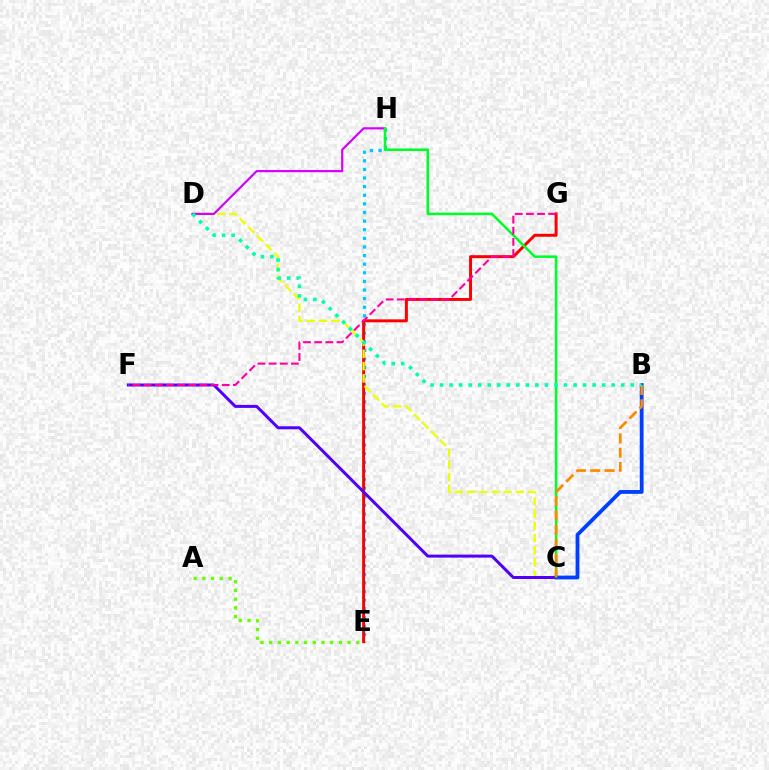{('E', 'H'): [{'color': '#00c7ff', 'line_style': 'dotted', 'thickness': 2.34}], ('E', 'G'): [{'color': '#ff0000', 'line_style': 'solid', 'thickness': 2.14}], ('C', 'D'): [{'color': '#eeff00', 'line_style': 'dashed', 'thickness': 1.66}], ('D', 'H'): [{'color': '#d600ff', 'line_style': 'solid', 'thickness': 1.58}], ('C', 'H'): [{'color': '#00ff27', 'line_style': 'solid', 'thickness': 1.84}], ('C', 'F'): [{'color': '#4f00ff', 'line_style': 'solid', 'thickness': 2.16}], ('B', 'C'): [{'color': '#003fff', 'line_style': 'solid', 'thickness': 2.74}, {'color': '#ff8800', 'line_style': 'dashed', 'thickness': 1.94}], ('B', 'D'): [{'color': '#00ffaf', 'line_style': 'dotted', 'thickness': 2.59}], ('A', 'E'): [{'color': '#66ff00', 'line_style': 'dotted', 'thickness': 2.37}], ('F', 'G'): [{'color': '#ff00a0', 'line_style': 'dashed', 'thickness': 1.52}]}